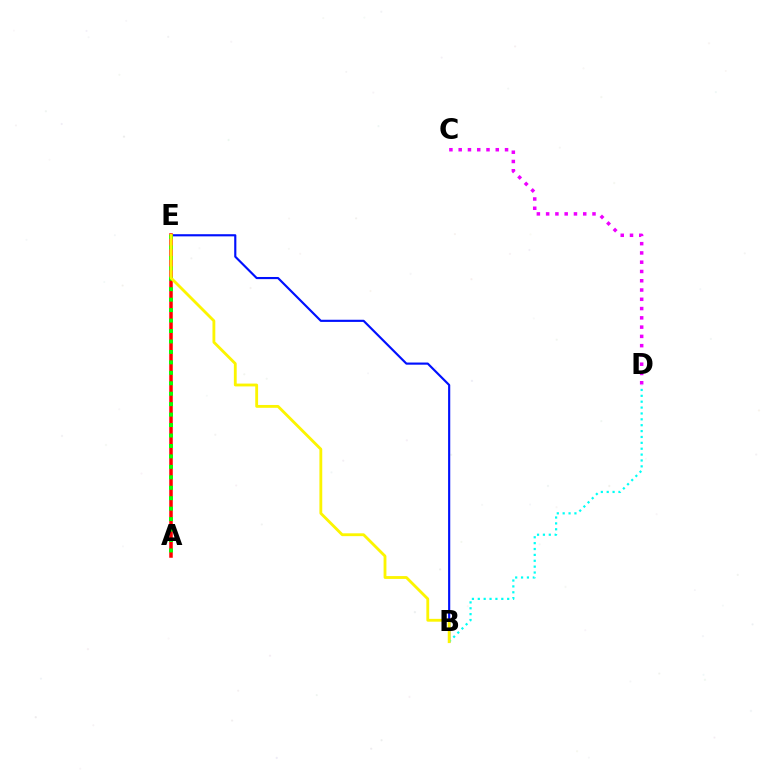{('B', 'E'): [{'color': '#0010ff', 'line_style': 'solid', 'thickness': 1.55}, {'color': '#fcf500', 'line_style': 'solid', 'thickness': 2.04}], ('B', 'D'): [{'color': '#00fff6', 'line_style': 'dotted', 'thickness': 1.6}], ('C', 'D'): [{'color': '#ee00ff', 'line_style': 'dotted', 'thickness': 2.52}], ('A', 'E'): [{'color': '#ff0000', 'line_style': 'solid', 'thickness': 2.53}, {'color': '#08ff00', 'line_style': 'dotted', 'thickness': 2.84}]}